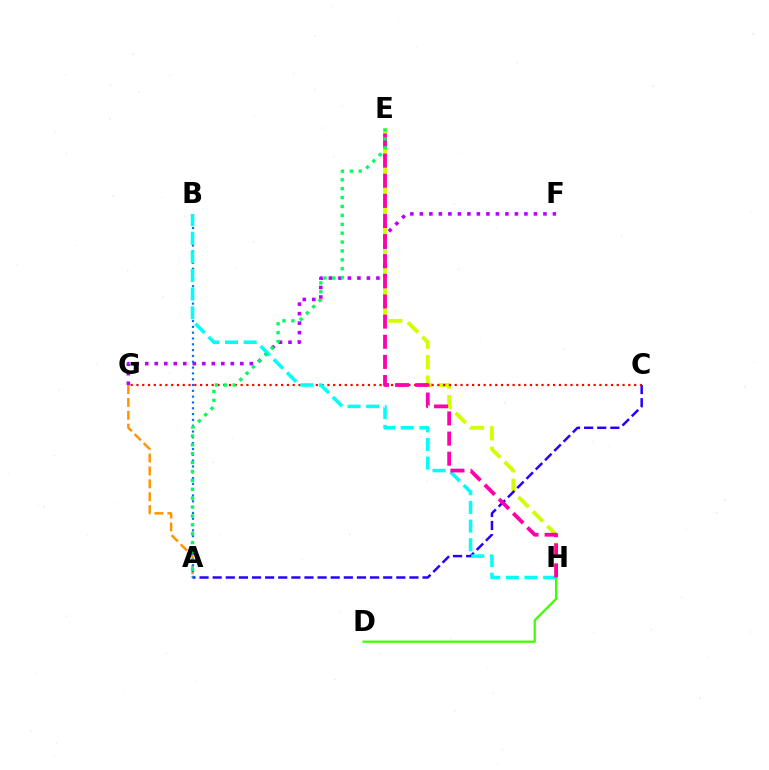{('E', 'H'): [{'color': '#d1ff00', 'line_style': 'dashed', 'thickness': 2.78}, {'color': '#ff00ac', 'line_style': 'dashed', 'thickness': 2.73}], ('A', 'G'): [{'color': '#ff9400', 'line_style': 'dashed', 'thickness': 1.75}], ('F', 'G'): [{'color': '#b900ff', 'line_style': 'dotted', 'thickness': 2.58}], ('A', 'B'): [{'color': '#0074ff', 'line_style': 'dotted', 'thickness': 1.58}], ('A', 'C'): [{'color': '#2500ff', 'line_style': 'dashed', 'thickness': 1.78}], ('C', 'G'): [{'color': '#ff0000', 'line_style': 'dotted', 'thickness': 1.57}], ('D', 'H'): [{'color': '#3dff00', 'line_style': 'solid', 'thickness': 1.61}], ('B', 'H'): [{'color': '#00fff6', 'line_style': 'dashed', 'thickness': 2.53}], ('A', 'E'): [{'color': '#00ff5c', 'line_style': 'dotted', 'thickness': 2.42}]}